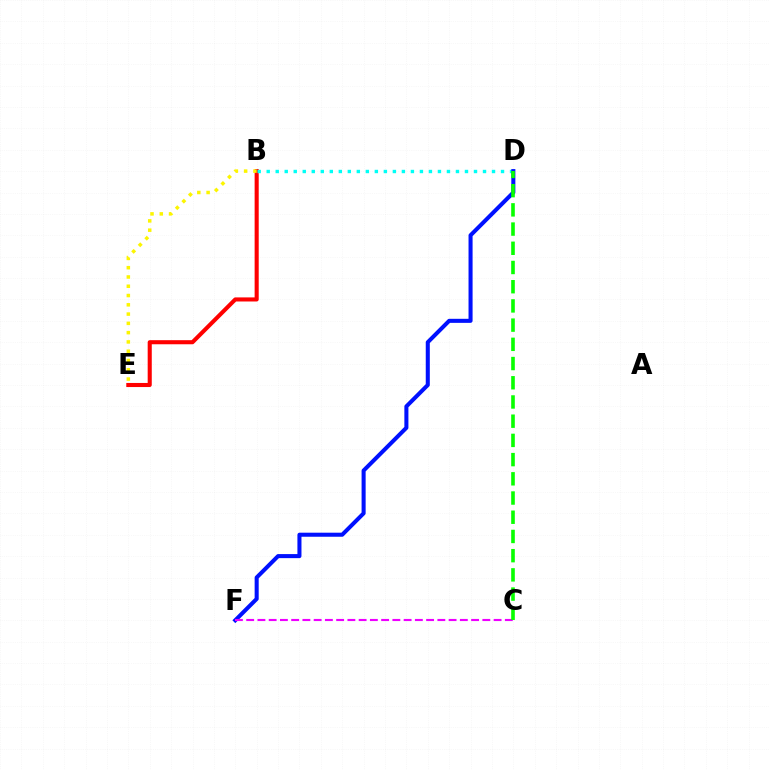{('B', 'E'): [{'color': '#ff0000', 'line_style': 'solid', 'thickness': 2.94}, {'color': '#fcf500', 'line_style': 'dotted', 'thickness': 2.52}], ('B', 'D'): [{'color': '#00fff6', 'line_style': 'dotted', 'thickness': 2.45}], ('D', 'F'): [{'color': '#0010ff', 'line_style': 'solid', 'thickness': 2.92}], ('C', 'F'): [{'color': '#ee00ff', 'line_style': 'dashed', 'thickness': 1.53}], ('C', 'D'): [{'color': '#08ff00', 'line_style': 'dashed', 'thickness': 2.61}]}